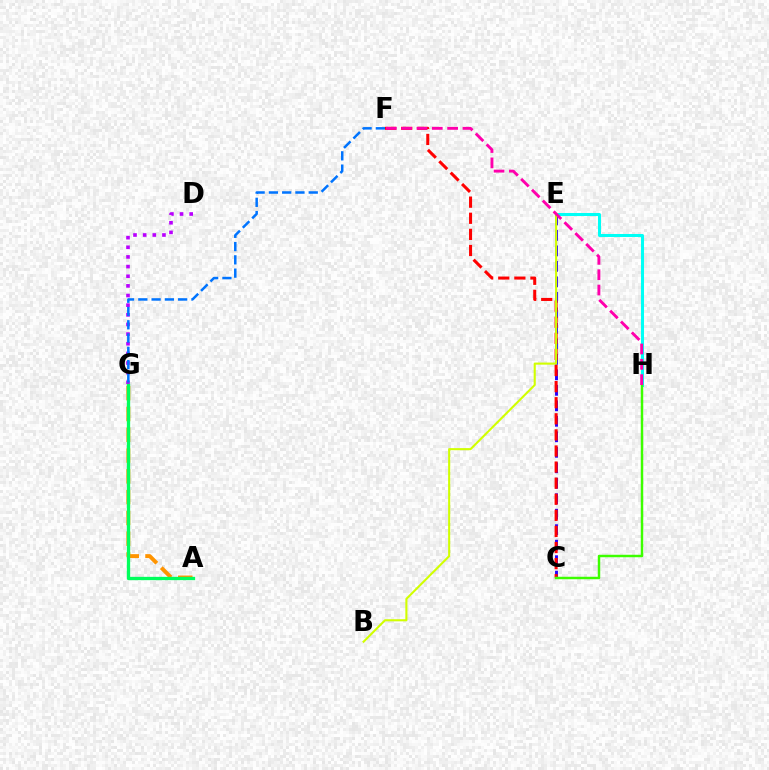{('E', 'H'): [{'color': '#00fff6', 'line_style': 'solid', 'thickness': 2.18}], ('A', 'G'): [{'color': '#ff9400', 'line_style': 'dashed', 'thickness': 2.82}, {'color': '#00ff5c', 'line_style': 'solid', 'thickness': 2.38}], ('D', 'G'): [{'color': '#b900ff', 'line_style': 'dotted', 'thickness': 2.62}], ('C', 'E'): [{'color': '#2500ff', 'line_style': 'dashed', 'thickness': 2.1}], ('C', 'F'): [{'color': '#ff0000', 'line_style': 'dashed', 'thickness': 2.19}], ('C', 'H'): [{'color': '#3dff00', 'line_style': 'solid', 'thickness': 1.77}], ('B', 'E'): [{'color': '#d1ff00', 'line_style': 'solid', 'thickness': 1.51}], ('F', 'H'): [{'color': '#ff00ac', 'line_style': 'dashed', 'thickness': 2.08}], ('F', 'G'): [{'color': '#0074ff', 'line_style': 'dashed', 'thickness': 1.8}]}